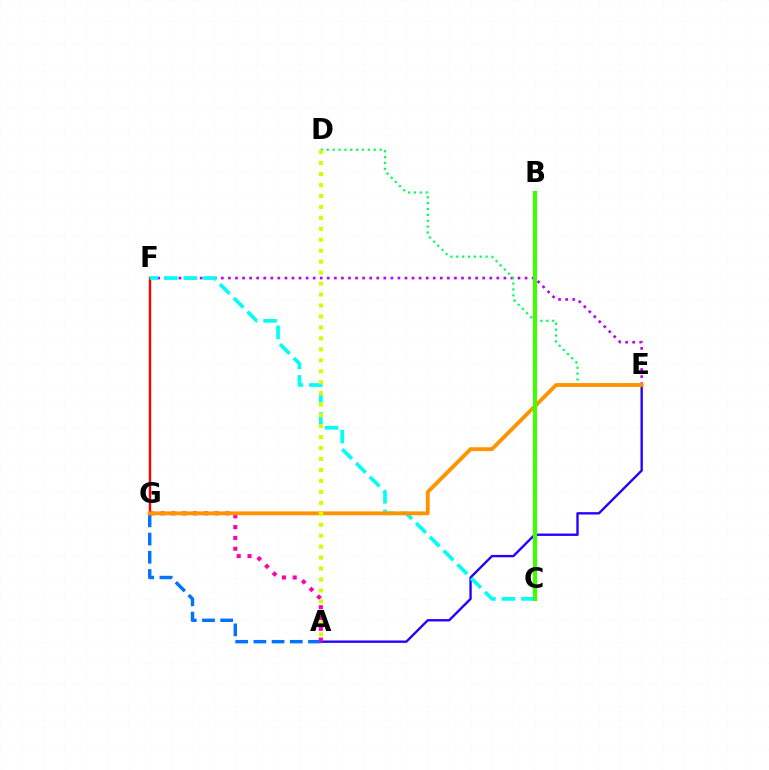{('E', 'F'): [{'color': '#b900ff', 'line_style': 'dotted', 'thickness': 1.92}], ('A', 'E'): [{'color': '#2500ff', 'line_style': 'solid', 'thickness': 1.7}], ('A', 'G'): [{'color': '#0074ff', 'line_style': 'dashed', 'thickness': 2.47}, {'color': '#ff00ac', 'line_style': 'dotted', 'thickness': 2.94}], ('F', 'G'): [{'color': '#ff0000', 'line_style': 'solid', 'thickness': 1.72}], ('C', 'F'): [{'color': '#00fff6', 'line_style': 'dashed', 'thickness': 2.65}], ('D', 'E'): [{'color': '#00ff5c', 'line_style': 'dotted', 'thickness': 1.59}], ('E', 'G'): [{'color': '#ff9400', 'line_style': 'solid', 'thickness': 2.78}], ('B', 'C'): [{'color': '#3dff00', 'line_style': 'solid', 'thickness': 2.95}], ('A', 'D'): [{'color': '#d1ff00', 'line_style': 'dotted', 'thickness': 2.98}]}